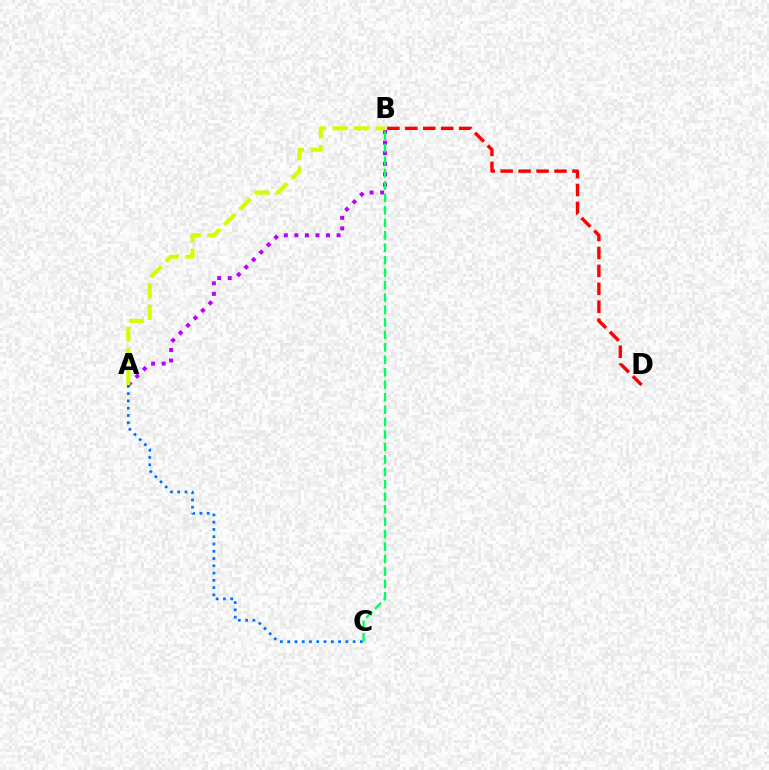{('A', 'C'): [{'color': '#0074ff', 'line_style': 'dotted', 'thickness': 1.98}], ('B', 'D'): [{'color': '#ff0000', 'line_style': 'dashed', 'thickness': 2.44}], ('A', 'B'): [{'color': '#b900ff', 'line_style': 'dotted', 'thickness': 2.87}, {'color': '#d1ff00', 'line_style': 'dashed', 'thickness': 2.94}], ('B', 'C'): [{'color': '#00ff5c', 'line_style': 'dashed', 'thickness': 1.69}]}